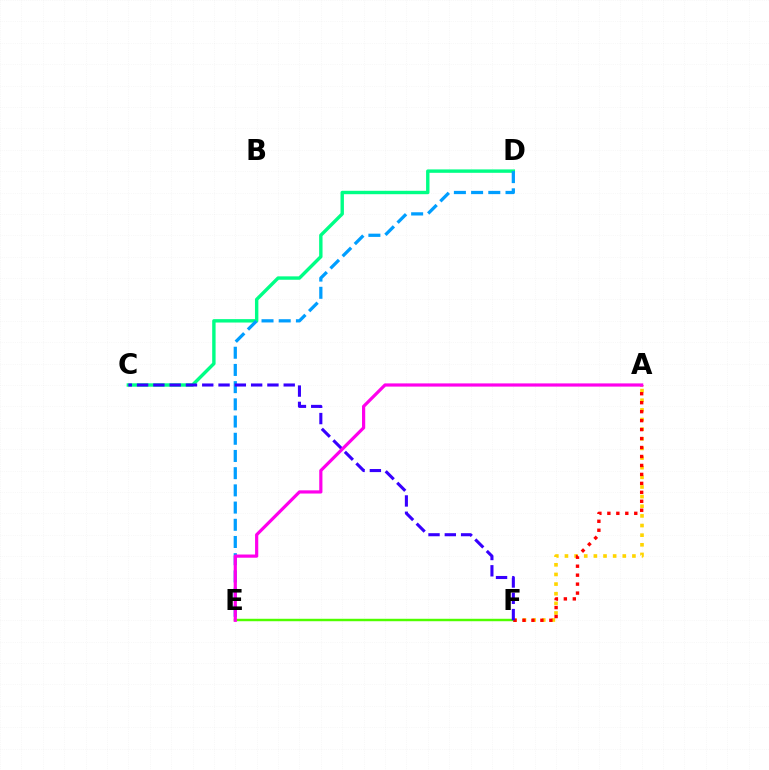{('A', 'F'): [{'color': '#ffd500', 'line_style': 'dotted', 'thickness': 2.62}, {'color': '#ff0000', 'line_style': 'dotted', 'thickness': 2.44}], ('C', 'D'): [{'color': '#00ff86', 'line_style': 'solid', 'thickness': 2.45}], ('E', 'F'): [{'color': '#4fff00', 'line_style': 'solid', 'thickness': 1.76}], ('D', 'E'): [{'color': '#009eff', 'line_style': 'dashed', 'thickness': 2.34}], ('C', 'F'): [{'color': '#3700ff', 'line_style': 'dashed', 'thickness': 2.21}], ('A', 'E'): [{'color': '#ff00ed', 'line_style': 'solid', 'thickness': 2.3}]}